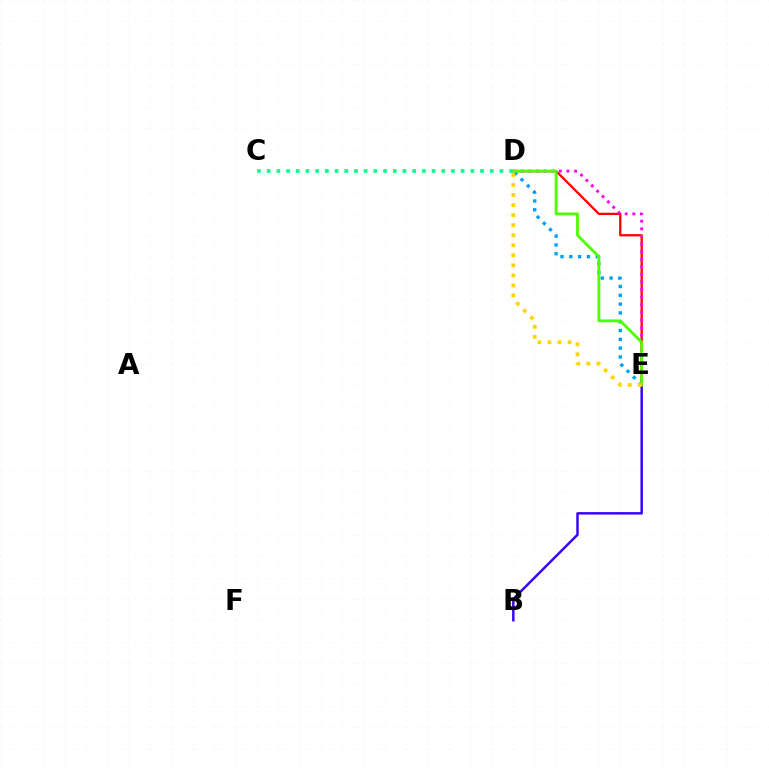{('D', 'E'): [{'color': '#ff0000', 'line_style': 'solid', 'thickness': 1.65}, {'color': '#ff00ed', 'line_style': 'dotted', 'thickness': 2.06}, {'color': '#009eff', 'line_style': 'dotted', 'thickness': 2.39}, {'color': '#4fff00', 'line_style': 'solid', 'thickness': 2.05}, {'color': '#ffd500', 'line_style': 'dotted', 'thickness': 2.73}], ('B', 'E'): [{'color': '#3700ff', 'line_style': 'solid', 'thickness': 1.77}], ('C', 'D'): [{'color': '#00ff86', 'line_style': 'dotted', 'thickness': 2.64}]}